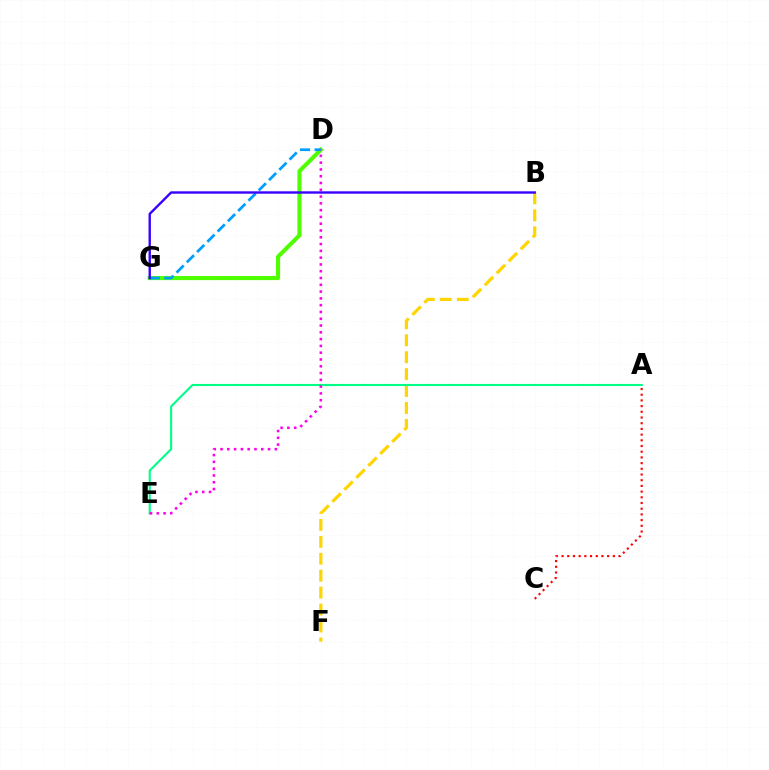{('D', 'G'): [{'color': '#4fff00', 'line_style': 'solid', 'thickness': 2.95}, {'color': '#009eff', 'line_style': 'dashed', 'thickness': 1.97}], ('B', 'F'): [{'color': '#ffd500', 'line_style': 'dashed', 'thickness': 2.3}], ('A', 'C'): [{'color': '#ff0000', 'line_style': 'dotted', 'thickness': 1.55}], ('A', 'E'): [{'color': '#00ff86', 'line_style': 'solid', 'thickness': 1.51}], ('B', 'G'): [{'color': '#3700ff', 'line_style': 'solid', 'thickness': 1.72}], ('D', 'E'): [{'color': '#ff00ed', 'line_style': 'dotted', 'thickness': 1.84}]}